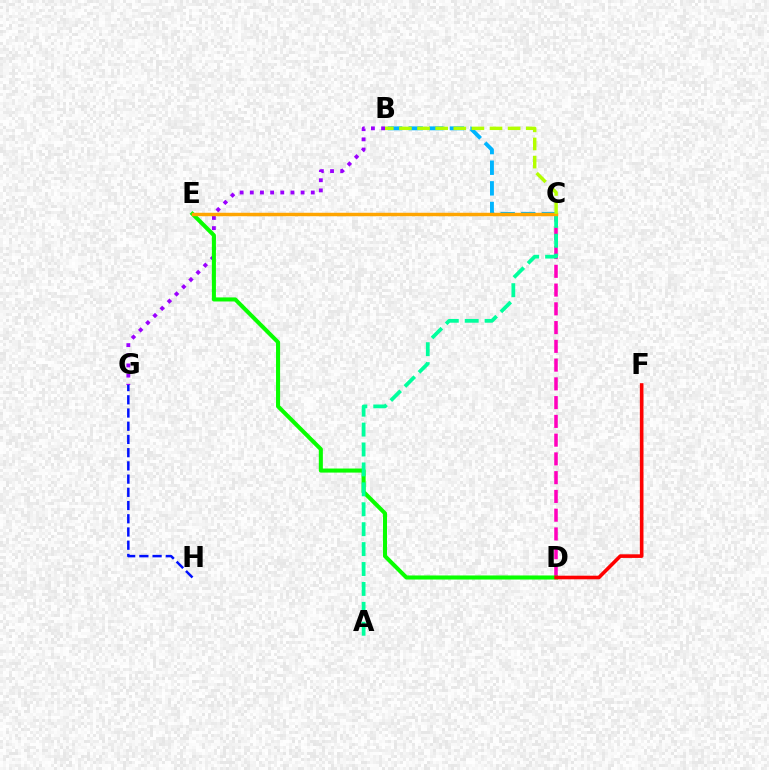{('C', 'D'): [{'color': '#ff00bd', 'line_style': 'dashed', 'thickness': 2.55}], ('B', 'G'): [{'color': '#9b00ff', 'line_style': 'dotted', 'thickness': 2.76}], ('D', 'E'): [{'color': '#08ff00', 'line_style': 'solid', 'thickness': 2.92}], ('A', 'C'): [{'color': '#00ff9d', 'line_style': 'dashed', 'thickness': 2.71}], ('B', 'C'): [{'color': '#00b5ff', 'line_style': 'dashed', 'thickness': 2.8}, {'color': '#b3ff00', 'line_style': 'dashed', 'thickness': 2.46}], ('C', 'E'): [{'color': '#ffa500', 'line_style': 'solid', 'thickness': 2.49}], ('D', 'F'): [{'color': '#ff0000', 'line_style': 'solid', 'thickness': 2.6}], ('G', 'H'): [{'color': '#0010ff', 'line_style': 'dashed', 'thickness': 1.8}]}